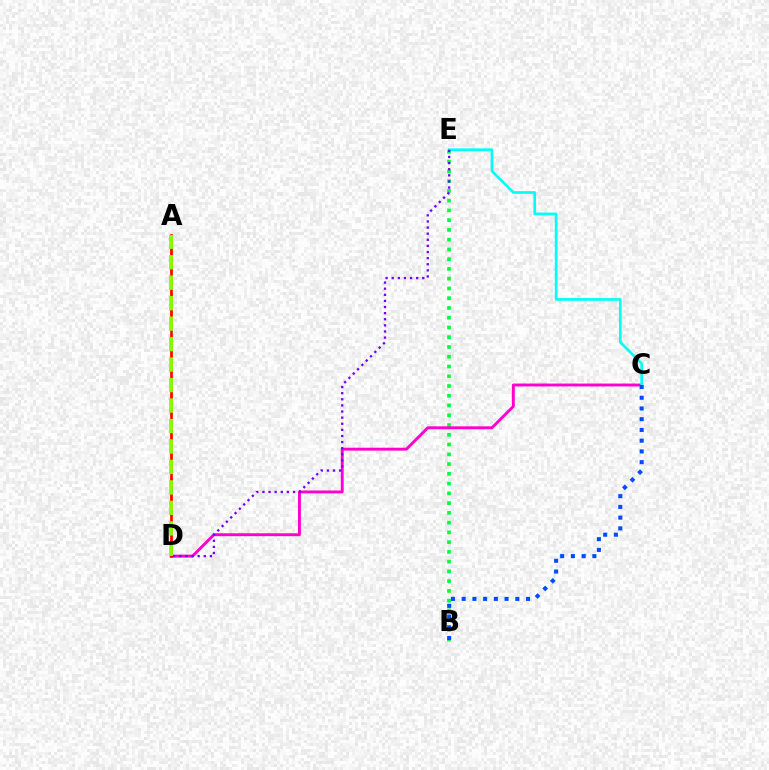{('A', 'D'): [{'color': '#ffbd00', 'line_style': 'dashed', 'thickness': 1.94}, {'color': '#ff0000', 'line_style': 'solid', 'thickness': 1.89}, {'color': '#84ff00', 'line_style': 'dashed', 'thickness': 2.78}], ('B', 'E'): [{'color': '#00ff39', 'line_style': 'dotted', 'thickness': 2.65}], ('C', 'D'): [{'color': '#ff00cf', 'line_style': 'solid', 'thickness': 2.09}], ('C', 'E'): [{'color': '#00fff6', 'line_style': 'solid', 'thickness': 1.93}], ('D', 'E'): [{'color': '#7200ff', 'line_style': 'dotted', 'thickness': 1.66}], ('B', 'C'): [{'color': '#004bff', 'line_style': 'dotted', 'thickness': 2.92}]}